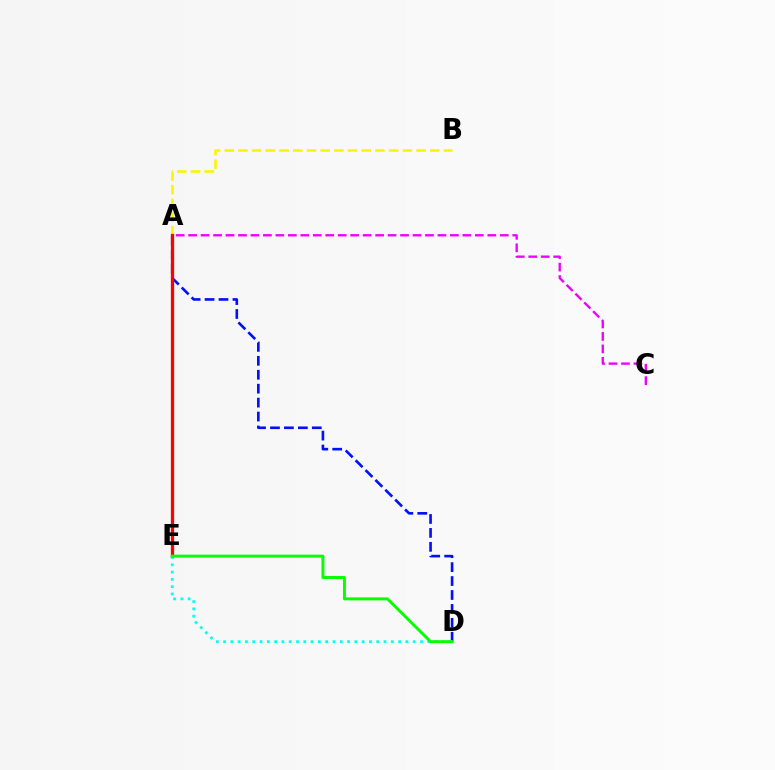{('A', 'D'): [{'color': '#0010ff', 'line_style': 'dashed', 'thickness': 1.89}], ('A', 'B'): [{'color': '#fcf500', 'line_style': 'dashed', 'thickness': 1.86}], ('A', 'E'): [{'color': '#ff0000', 'line_style': 'solid', 'thickness': 2.35}], ('D', 'E'): [{'color': '#00fff6', 'line_style': 'dotted', 'thickness': 1.98}, {'color': '#08ff00', 'line_style': 'solid', 'thickness': 2.13}], ('A', 'C'): [{'color': '#ee00ff', 'line_style': 'dashed', 'thickness': 1.69}]}